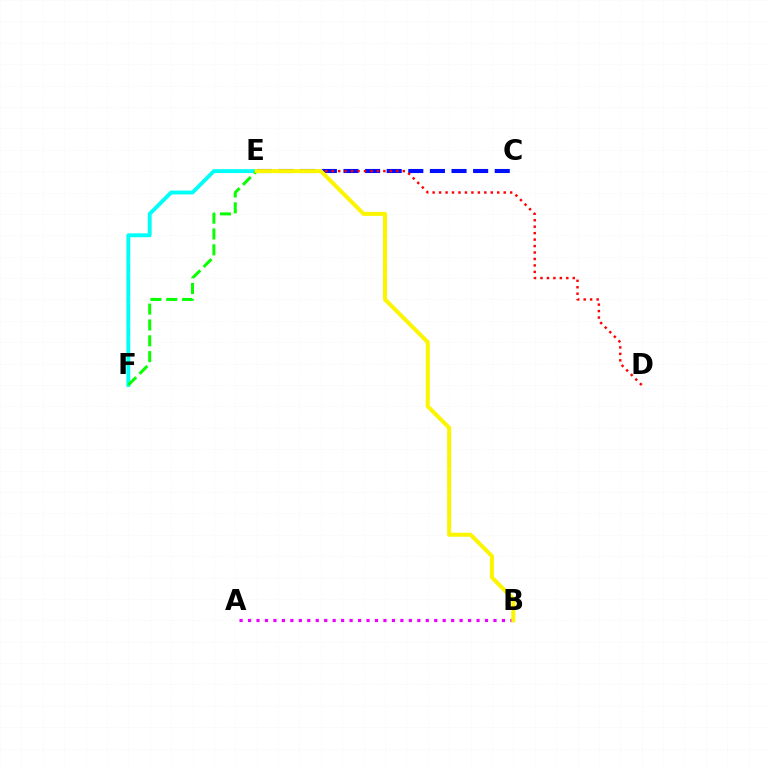{('E', 'F'): [{'color': '#00fff6', 'line_style': 'solid', 'thickness': 2.8}, {'color': '#08ff00', 'line_style': 'dashed', 'thickness': 2.15}], ('C', 'E'): [{'color': '#0010ff', 'line_style': 'dashed', 'thickness': 2.94}], ('A', 'B'): [{'color': '#ee00ff', 'line_style': 'dotted', 'thickness': 2.3}], ('D', 'E'): [{'color': '#ff0000', 'line_style': 'dotted', 'thickness': 1.75}], ('B', 'E'): [{'color': '#fcf500', 'line_style': 'solid', 'thickness': 2.89}]}